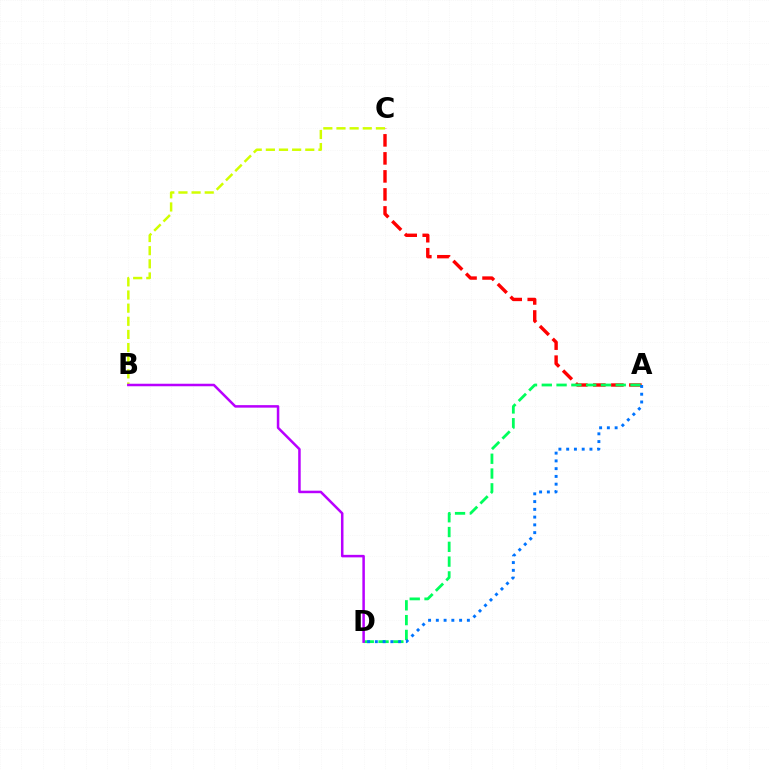{('A', 'C'): [{'color': '#ff0000', 'line_style': 'dashed', 'thickness': 2.45}], ('B', 'C'): [{'color': '#d1ff00', 'line_style': 'dashed', 'thickness': 1.79}], ('A', 'D'): [{'color': '#00ff5c', 'line_style': 'dashed', 'thickness': 2.01}, {'color': '#0074ff', 'line_style': 'dotted', 'thickness': 2.11}], ('B', 'D'): [{'color': '#b900ff', 'line_style': 'solid', 'thickness': 1.81}]}